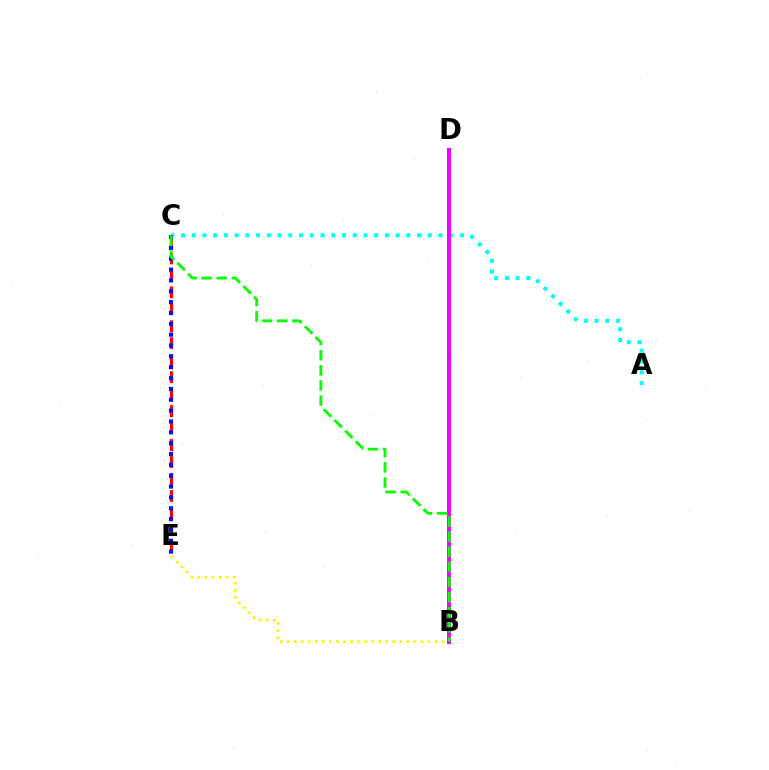{('C', 'E'): [{'color': '#ff0000', 'line_style': 'dashed', 'thickness': 2.31}, {'color': '#0010ff', 'line_style': 'dotted', 'thickness': 2.95}], ('B', 'E'): [{'color': '#fcf500', 'line_style': 'dotted', 'thickness': 1.91}], ('A', 'C'): [{'color': '#00fff6', 'line_style': 'dotted', 'thickness': 2.92}], ('B', 'D'): [{'color': '#ee00ff', 'line_style': 'solid', 'thickness': 2.89}], ('B', 'C'): [{'color': '#08ff00', 'line_style': 'dashed', 'thickness': 2.05}]}